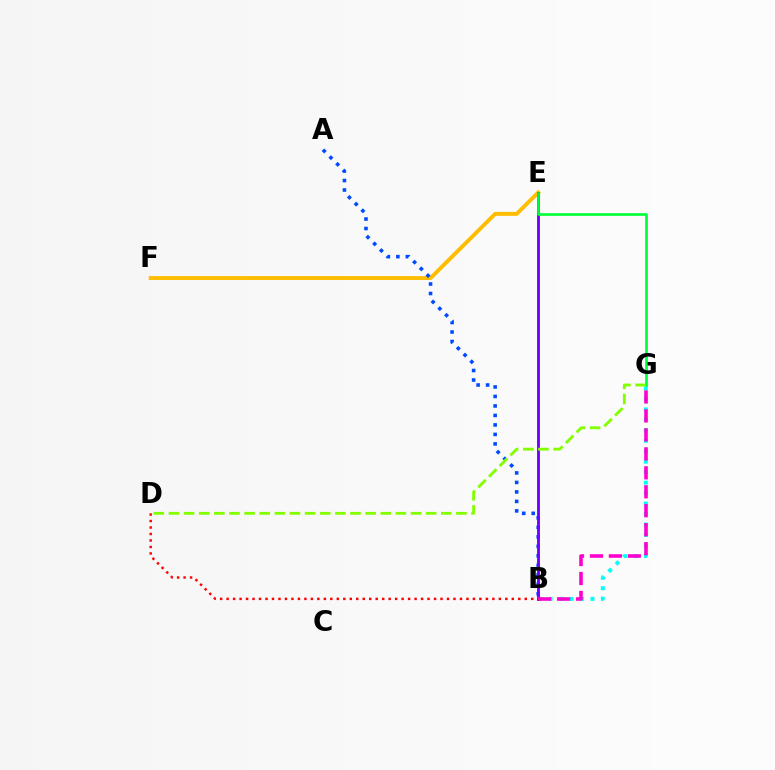{('E', 'F'): [{'color': '#ffbd00', 'line_style': 'solid', 'thickness': 2.82}], ('A', 'B'): [{'color': '#004bff', 'line_style': 'dotted', 'thickness': 2.58}], ('B', 'G'): [{'color': '#00fff6', 'line_style': 'dotted', 'thickness': 2.84}, {'color': '#ff00cf', 'line_style': 'dashed', 'thickness': 2.58}], ('B', 'E'): [{'color': '#7200ff', 'line_style': 'solid', 'thickness': 2.06}], ('E', 'G'): [{'color': '#00ff39', 'line_style': 'solid', 'thickness': 1.92}], ('B', 'D'): [{'color': '#ff0000', 'line_style': 'dotted', 'thickness': 1.76}], ('D', 'G'): [{'color': '#84ff00', 'line_style': 'dashed', 'thickness': 2.06}]}